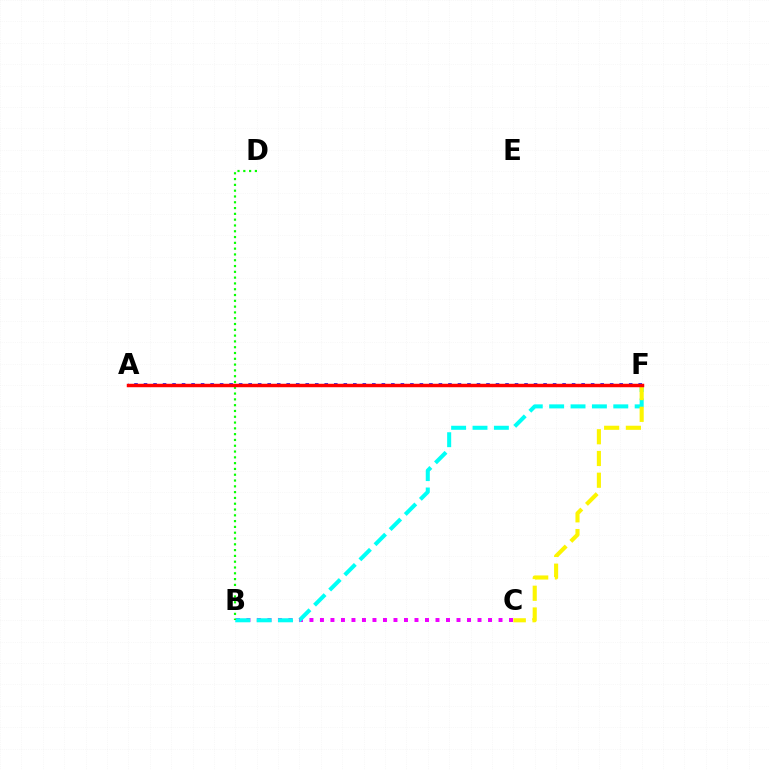{('B', 'C'): [{'color': '#ee00ff', 'line_style': 'dotted', 'thickness': 2.85}], ('A', 'F'): [{'color': '#0010ff', 'line_style': 'dotted', 'thickness': 2.58}, {'color': '#ff0000', 'line_style': 'solid', 'thickness': 2.49}], ('B', 'F'): [{'color': '#00fff6', 'line_style': 'dashed', 'thickness': 2.9}], ('C', 'F'): [{'color': '#fcf500', 'line_style': 'dashed', 'thickness': 2.95}], ('B', 'D'): [{'color': '#08ff00', 'line_style': 'dotted', 'thickness': 1.58}]}